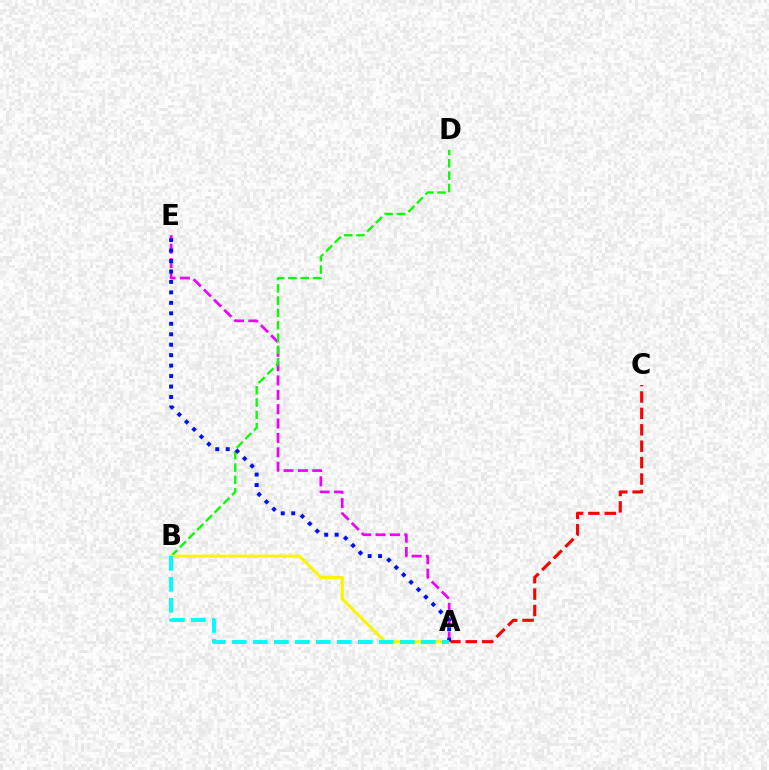{('A', 'E'): [{'color': '#ee00ff', 'line_style': 'dashed', 'thickness': 1.95}, {'color': '#0010ff', 'line_style': 'dotted', 'thickness': 2.84}], ('B', 'D'): [{'color': '#08ff00', 'line_style': 'dashed', 'thickness': 1.67}], ('A', 'C'): [{'color': '#ff0000', 'line_style': 'dashed', 'thickness': 2.23}], ('A', 'B'): [{'color': '#fcf500', 'line_style': 'solid', 'thickness': 2.21}, {'color': '#00fff6', 'line_style': 'dashed', 'thickness': 2.85}]}